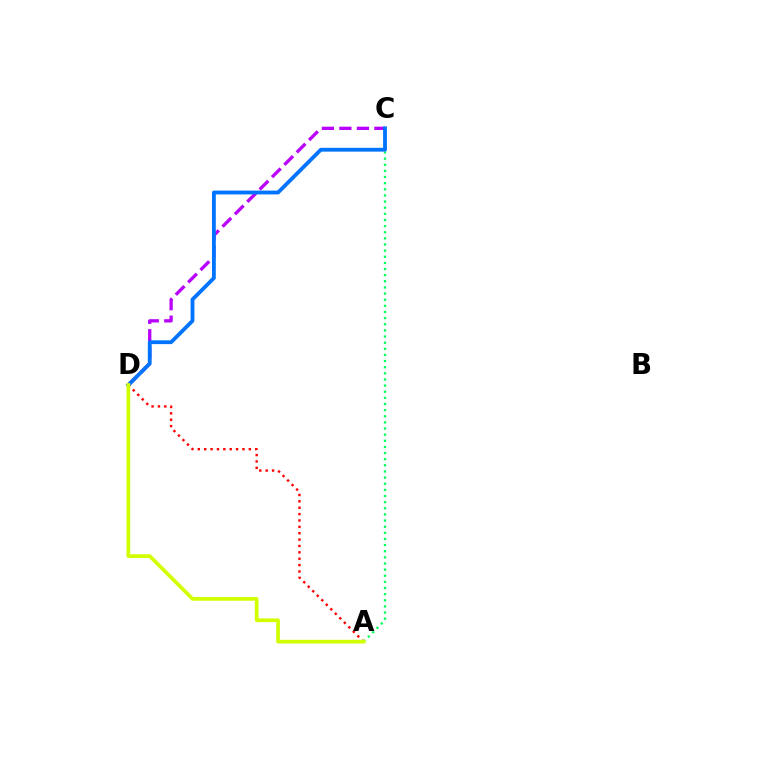{('A', 'D'): [{'color': '#ff0000', 'line_style': 'dotted', 'thickness': 1.73}, {'color': '#d1ff00', 'line_style': 'solid', 'thickness': 2.68}], ('A', 'C'): [{'color': '#00ff5c', 'line_style': 'dotted', 'thickness': 1.67}], ('C', 'D'): [{'color': '#b900ff', 'line_style': 'dashed', 'thickness': 2.38}, {'color': '#0074ff', 'line_style': 'solid', 'thickness': 2.75}]}